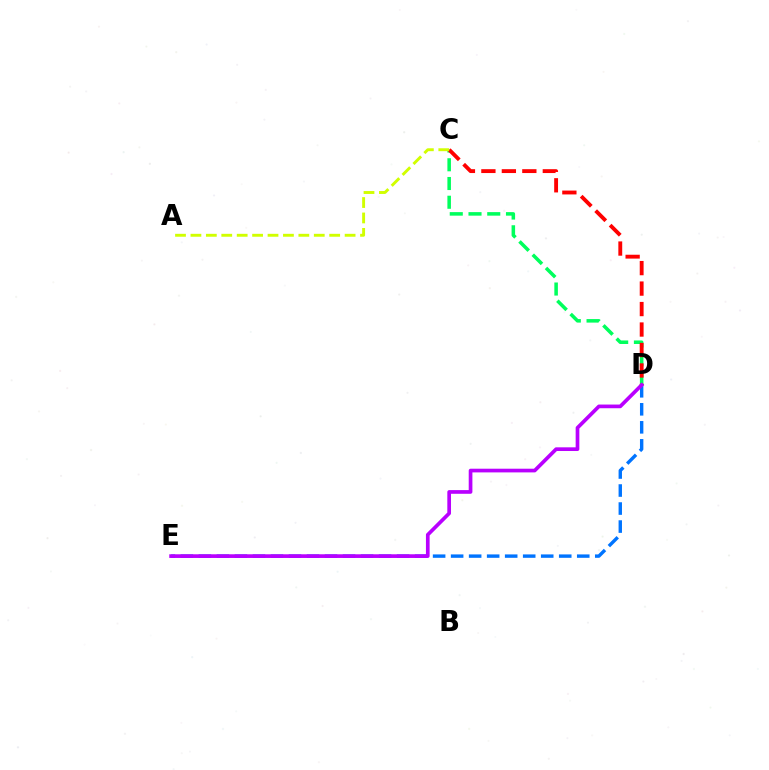{('D', 'E'): [{'color': '#0074ff', 'line_style': 'dashed', 'thickness': 2.45}, {'color': '#b900ff', 'line_style': 'solid', 'thickness': 2.65}], ('C', 'D'): [{'color': '#00ff5c', 'line_style': 'dashed', 'thickness': 2.55}, {'color': '#ff0000', 'line_style': 'dashed', 'thickness': 2.78}], ('A', 'C'): [{'color': '#d1ff00', 'line_style': 'dashed', 'thickness': 2.09}]}